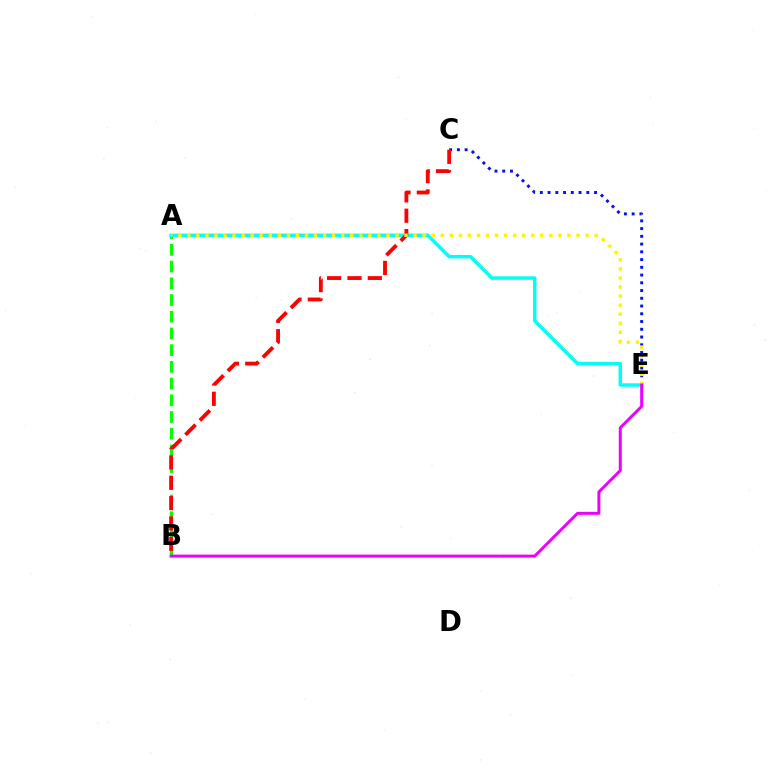{('A', 'B'): [{'color': '#08ff00', 'line_style': 'dashed', 'thickness': 2.27}], ('C', 'E'): [{'color': '#0010ff', 'line_style': 'dotted', 'thickness': 2.1}], ('A', 'E'): [{'color': '#00fff6', 'line_style': 'solid', 'thickness': 2.49}, {'color': '#fcf500', 'line_style': 'dotted', 'thickness': 2.46}], ('B', 'C'): [{'color': '#ff0000', 'line_style': 'dashed', 'thickness': 2.76}], ('B', 'E'): [{'color': '#ee00ff', 'line_style': 'solid', 'thickness': 2.15}]}